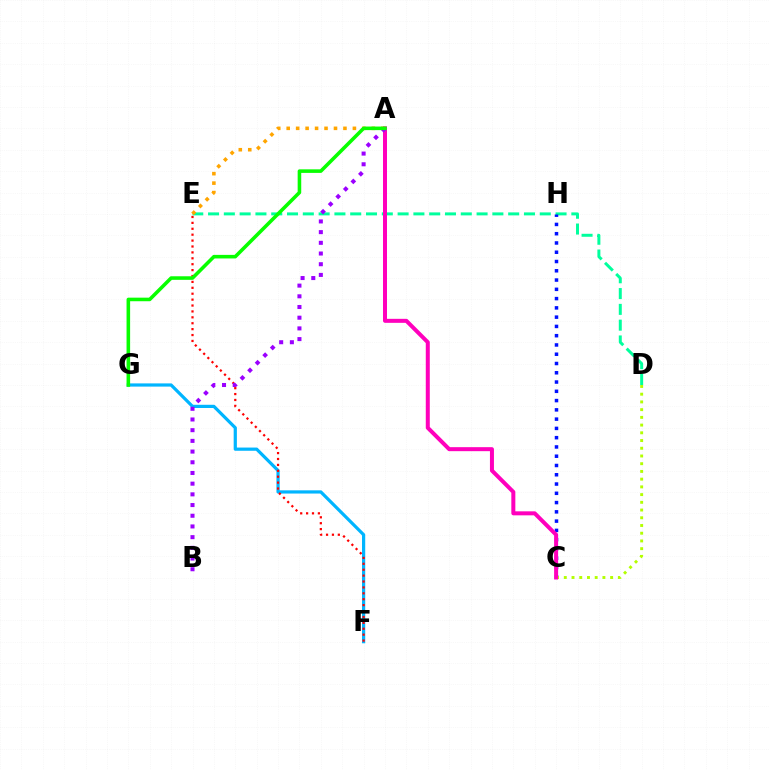{('D', 'E'): [{'color': '#00ff9d', 'line_style': 'dashed', 'thickness': 2.15}], ('C', 'H'): [{'color': '#0010ff', 'line_style': 'dotted', 'thickness': 2.52}], ('F', 'G'): [{'color': '#00b5ff', 'line_style': 'solid', 'thickness': 2.31}], ('E', 'F'): [{'color': '#ff0000', 'line_style': 'dotted', 'thickness': 1.6}], ('C', 'D'): [{'color': '#b3ff00', 'line_style': 'dotted', 'thickness': 2.1}], ('A', 'C'): [{'color': '#ff00bd', 'line_style': 'solid', 'thickness': 2.88}], ('A', 'E'): [{'color': '#ffa500', 'line_style': 'dotted', 'thickness': 2.57}], ('A', 'B'): [{'color': '#9b00ff', 'line_style': 'dotted', 'thickness': 2.91}], ('A', 'G'): [{'color': '#08ff00', 'line_style': 'solid', 'thickness': 2.57}]}